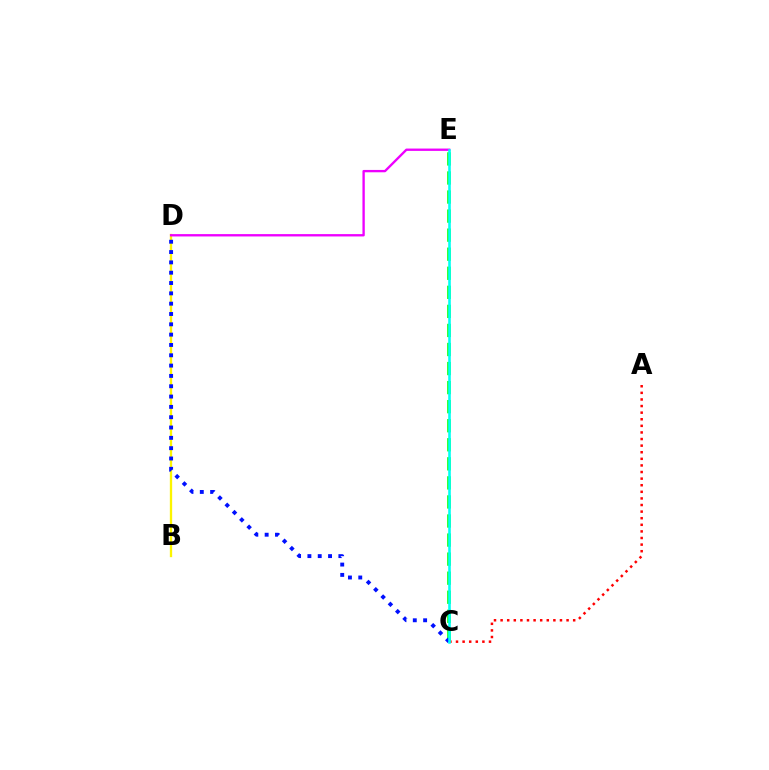{('A', 'C'): [{'color': '#ff0000', 'line_style': 'dotted', 'thickness': 1.79}], ('B', 'D'): [{'color': '#fcf500', 'line_style': 'solid', 'thickness': 1.67}], ('C', 'E'): [{'color': '#08ff00', 'line_style': 'dashed', 'thickness': 2.59}, {'color': '#00fff6', 'line_style': 'solid', 'thickness': 1.87}], ('C', 'D'): [{'color': '#0010ff', 'line_style': 'dotted', 'thickness': 2.8}], ('D', 'E'): [{'color': '#ee00ff', 'line_style': 'solid', 'thickness': 1.69}]}